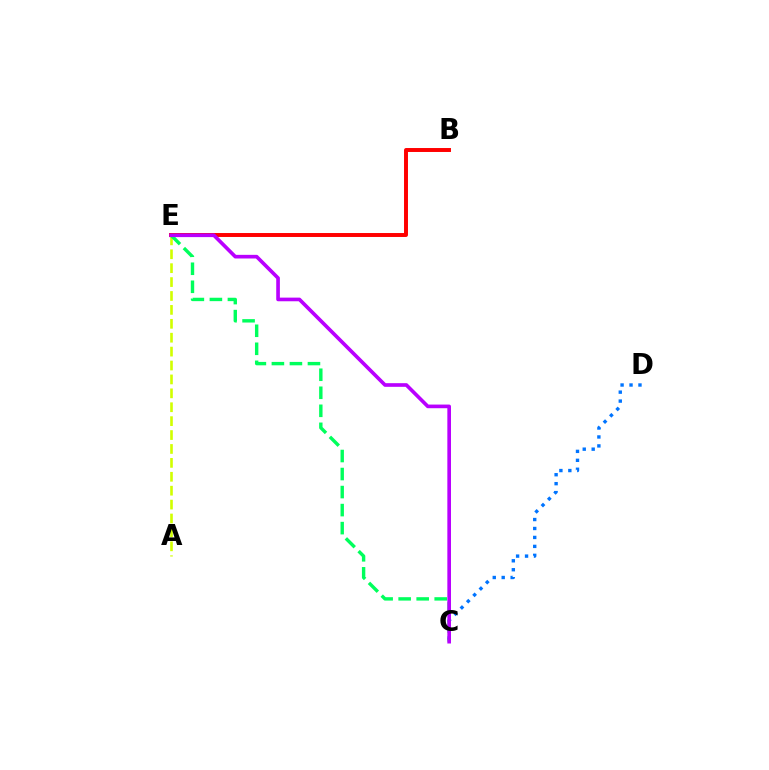{('B', 'E'): [{'color': '#ff0000', 'line_style': 'solid', 'thickness': 2.84}], ('C', 'D'): [{'color': '#0074ff', 'line_style': 'dotted', 'thickness': 2.43}], ('A', 'E'): [{'color': '#d1ff00', 'line_style': 'dashed', 'thickness': 1.89}], ('C', 'E'): [{'color': '#00ff5c', 'line_style': 'dashed', 'thickness': 2.45}, {'color': '#b900ff', 'line_style': 'solid', 'thickness': 2.63}]}